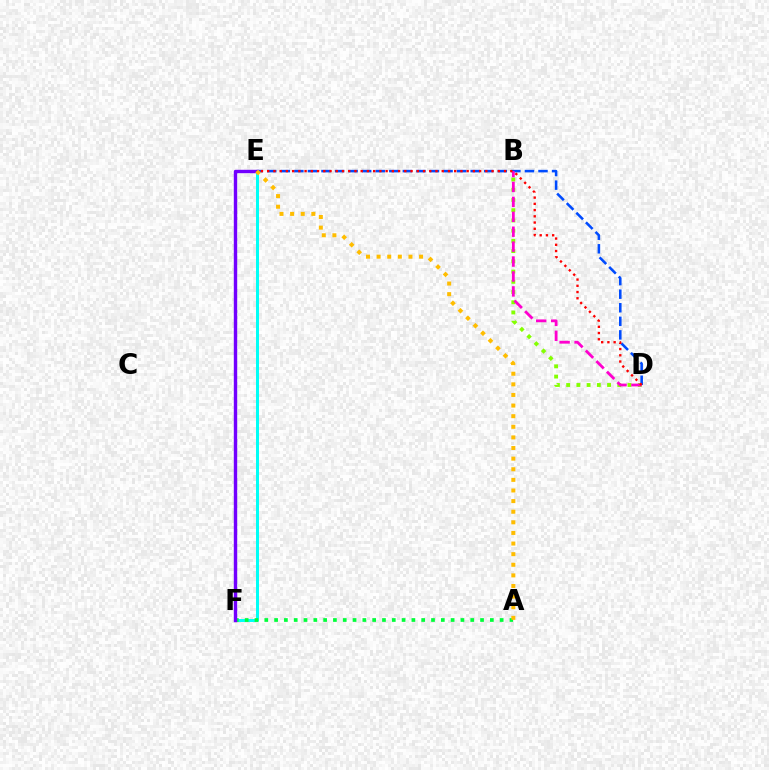{('B', 'D'): [{'color': '#84ff00', 'line_style': 'dotted', 'thickness': 2.78}, {'color': '#ff00cf', 'line_style': 'dashed', 'thickness': 2.03}], ('E', 'F'): [{'color': '#00fff6', 'line_style': 'solid', 'thickness': 2.16}, {'color': '#7200ff', 'line_style': 'solid', 'thickness': 2.45}], ('A', 'F'): [{'color': '#00ff39', 'line_style': 'dotted', 'thickness': 2.66}], ('D', 'E'): [{'color': '#004bff', 'line_style': 'dashed', 'thickness': 1.84}, {'color': '#ff0000', 'line_style': 'dotted', 'thickness': 1.69}], ('A', 'E'): [{'color': '#ffbd00', 'line_style': 'dotted', 'thickness': 2.88}]}